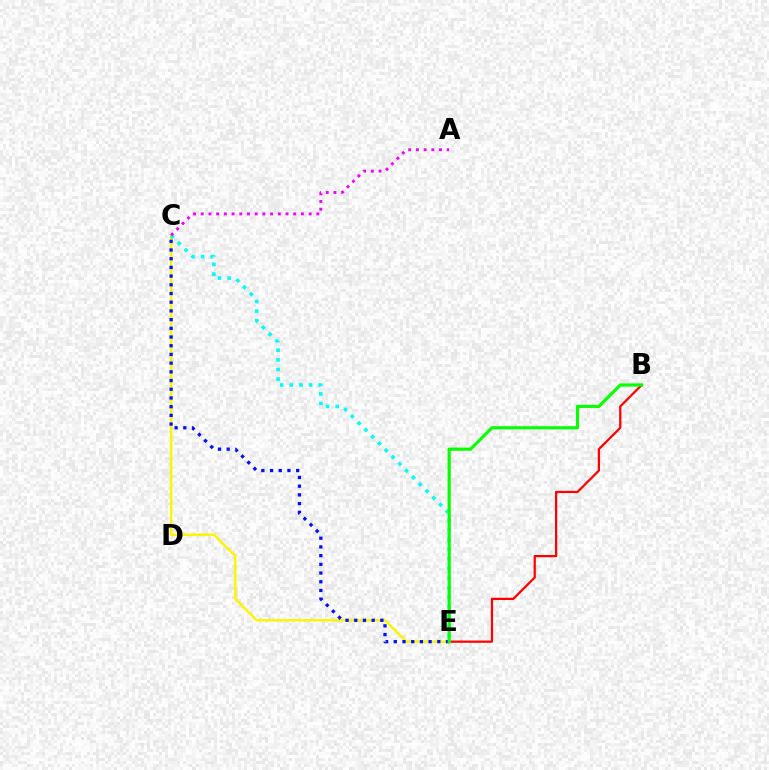{('B', 'E'): [{'color': '#ff0000', 'line_style': 'solid', 'thickness': 1.62}, {'color': '#08ff00', 'line_style': 'solid', 'thickness': 2.29}], ('C', 'E'): [{'color': '#fcf500', 'line_style': 'solid', 'thickness': 1.78}, {'color': '#0010ff', 'line_style': 'dotted', 'thickness': 2.36}, {'color': '#00fff6', 'line_style': 'dotted', 'thickness': 2.61}], ('A', 'C'): [{'color': '#ee00ff', 'line_style': 'dotted', 'thickness': 2.09}]}